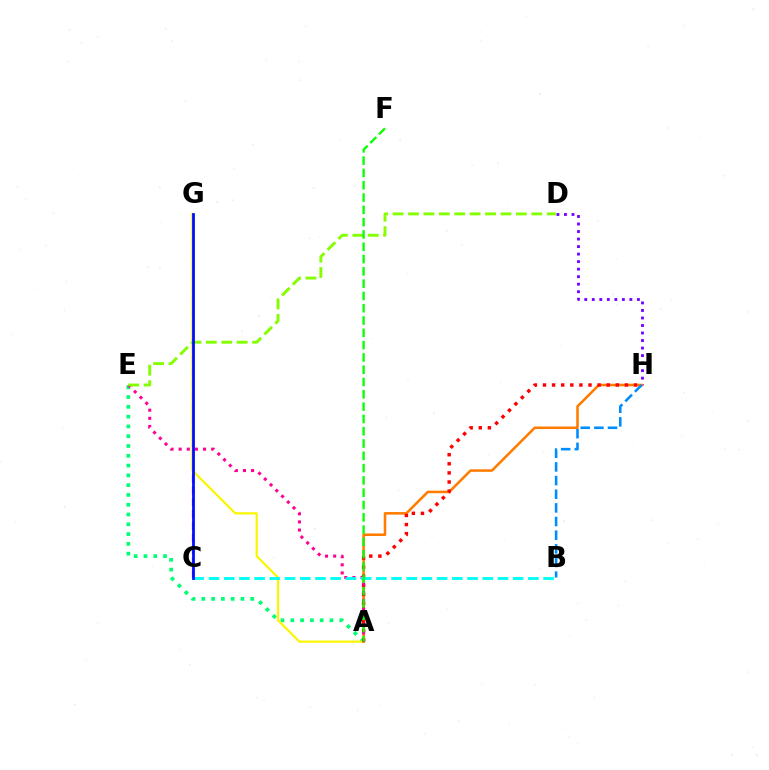{('A', 'E'): [{'color': '#00ff74', 'line_style': 'dotted', 'thickness': 2.66}, {'color': '#ff0094', 'line_style': 'dotted', 'thickness': 2.21}], ('C', 'G'): [{'color': '#ee00ff', 'line_style': 'dashed', 'thickness': 1.61}, {'color': '#0010ff', 'line_style': 'solid', 'thickness': 2.0}], ('D', 'H'): [{'color': '#7200ff', 'line_style': 'dotted', 'thickness': 2.04}], ('A', 'G'): [{'color': '#fcf500', 'line_style': 'solid', 'thickness': 1.59}], ('A', 'H'): [{'color': '#ff7c00', 'line_style': 'solid', 'thickness': 1.84}, {'color': '#ff0000', 'line_style': 'dotted', 'thickness': 2.47}], ('D', 'E'): [{'color': '#84ff00', 'line_style': 'dashed', 'thickness': 2.09}], ('B', 'C'): [{'color': '#00fff6', 'line_style': 'dashed', 'thickness': 2.07}], ('B', 'H'): [{'color': '#008cff', 'line_style': 'dashed', 'thickness': 1.85}], ('A', 'F'): [{'color': '#08ff00', 'line_style': 'dashed', 'thickness': 1.67}]}